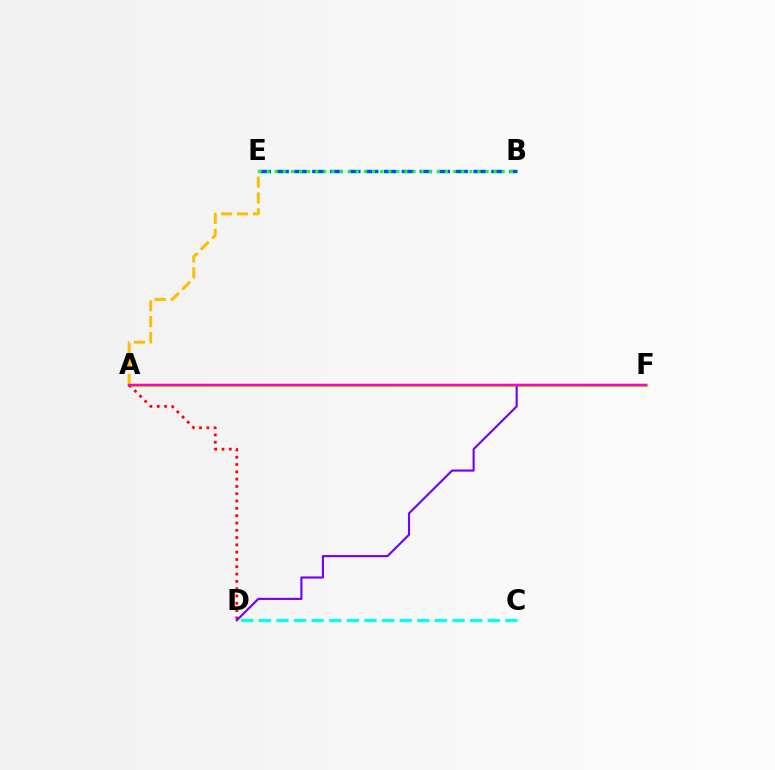{('B', 'E'): [{'color': '#004bff', 'line_style': 'dashed', 'thickness': 2.43}, {'color': '#00ff39', 'line_style': 'dotted', 'thickness': 2.2}], ('A', 'F'): [{'color': '#84ff00', 'line_style': 'solid', 'thickness': 2.37}, {'color': '#ff00cf', 'line_style': 'solid', 'thickness': 1.76}], ('C', 'D'): [{'color': '#00fff6', 'line_style': 'dashed', 'thickness': 2.39}], ('A', 'D'): [{'color': '#ff0000', 'line_style': 'dotted', 'thickness': 1.98}], ('A', 'E'): [{'color': '#ffbd00', 'line_style': 'dashed', 'thickness': 2.15}], ('D', 'F'): [{'color': '#7200ff', 'line_style': 'solid', 'thickness': 1.53}]}